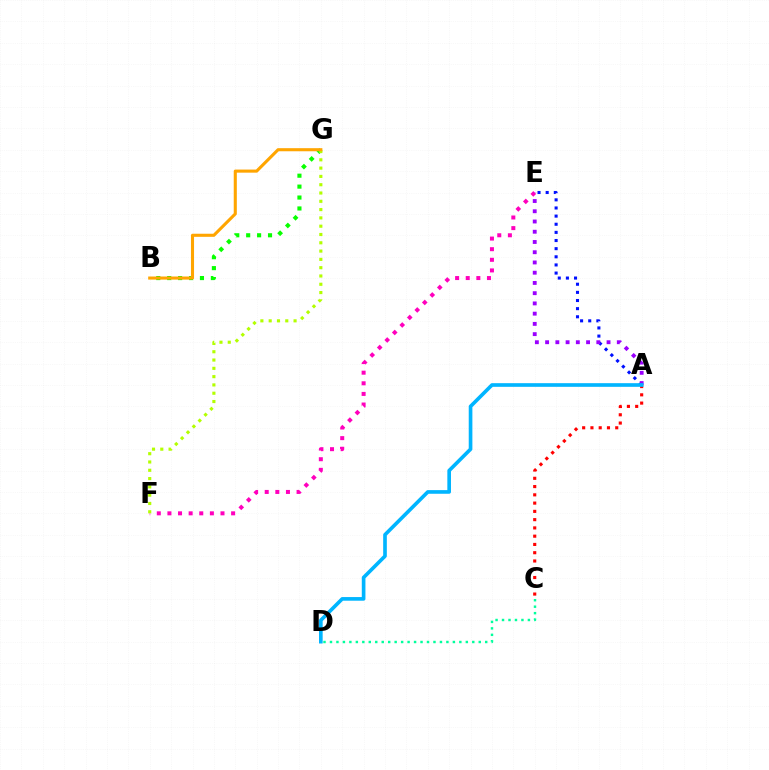{('A', 'E'): [{'color': '#0010ff', 'line_style': 'dotted', 'thickness': 2.21}, {'color': '#9b00ff', 'line_style': 'dotted', 'thickness': 2.78}], ('B', 'G'): [{'color': '#08ff00', 'line_style': 'dotted', 'thickness': 2.97}, {'color': '#ffa500', 'line_style': 'solid', 'thickness': 2.22}], ('E', 'F'): [{'color': '#ff00bd', 'line_style': 'dotted', 'thickness': 2.88}], ('A', 'C'): [{'color': '#ff0000', 'line_style': 'dotted', 'thickness': 2.25}], ('C', 'D'): [{'color': '#00ff9d', 'line_style': 'dotted', 'thickness': 1.76}], ('F', 'G'): [{'color': '#b3ff00', 'line_style': 'dotted', 'thickness': 2.25}], ('A', 'D'): [{'color': '#00b5ff', 'line_style': 'solid', 'thickness': 2.63}]}